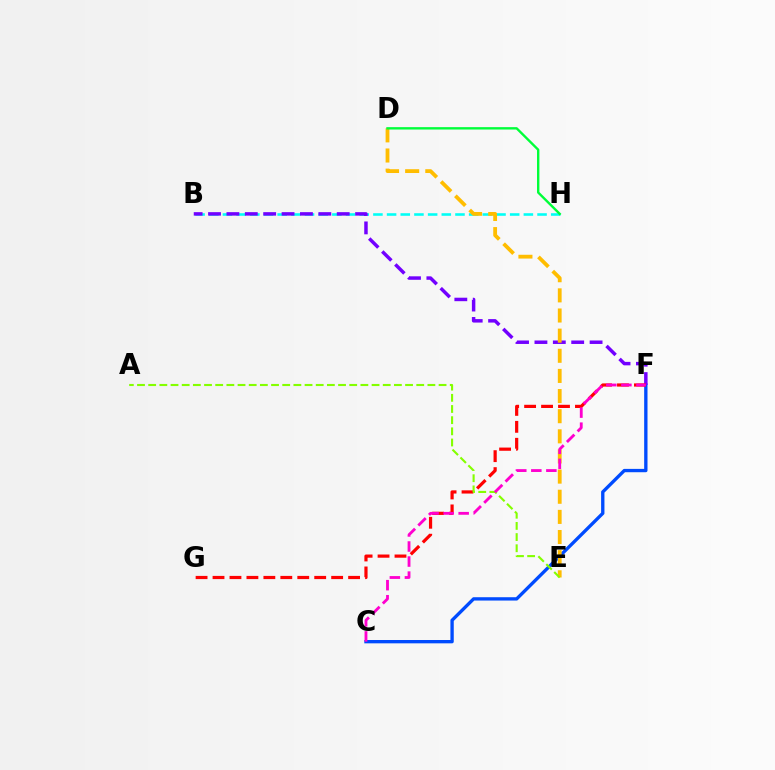{('C', 'F'): [{'color': '#004bff', 'line_style': 'solid', 'thickness': 2.4}, {'color': '#ff00cf', 'line_style': 'dashed', 'thickness': 2.04}], ('B', 'H'): [{'color': '#00fff6', 'line_style': 'dashed', 'thickness': 1.86}], ('B', 'F'): [{'color': '#7200ff', 'line_style': 'dashed', 'thickness': 2.5}], ('F', 'G'): [{'color': '#ff0000', 'line_style': 'dashed', 'thickness': 2.3}], ('D', 'E'): [{'color': '#ffbd00', 'line_style': 'dashed', 'thickness': 2.74}], ('D', 'H'): [{'color': '#00ff39', 'line_style': 'solid', 'thickness': 1.71}], ('A', 'E'): [{'color': '#84ff00', 'line_style': 'dashed', 'thickness': 1.52}]}